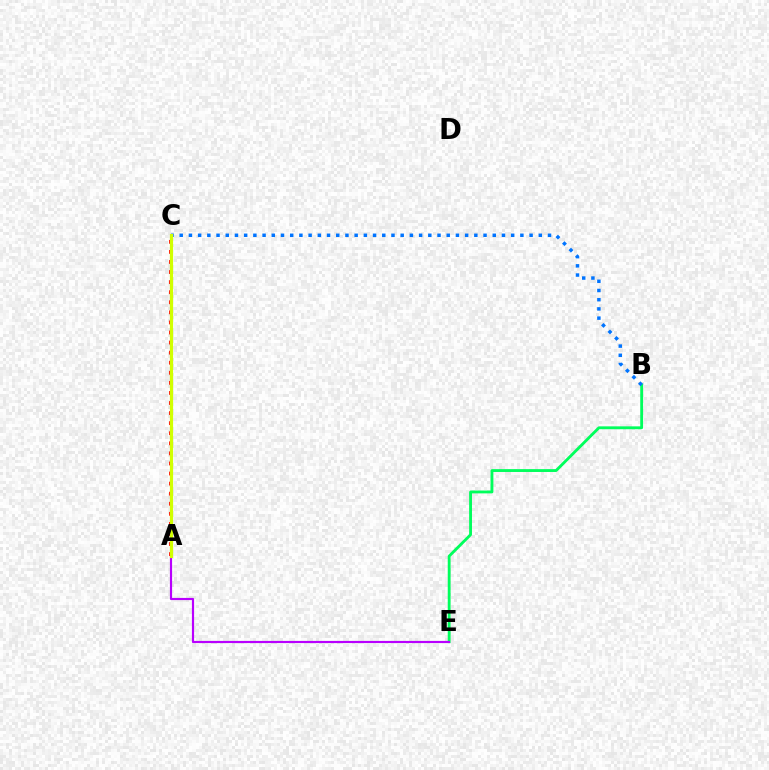{('B', 'E'): [{'color': '#00ff5c', 'line_style': 'solid', 'thickness': 2.05}], ('B', 'C'): [{'color': '#0074ff', 'line_style': 'dotted', 'thickness': 2.5}], ('A', 'C'): [{'color': '#ff0000', 'line_style': 'dotted', 'thickness': 2.74}, {'color': '#d1ff00', 'line_style': 'solid', 'thickness': 2.31}], ('A', 'E'): [{'color': '#b900ff', 'line_style': 'solid', 'thickness': 1.56}]}